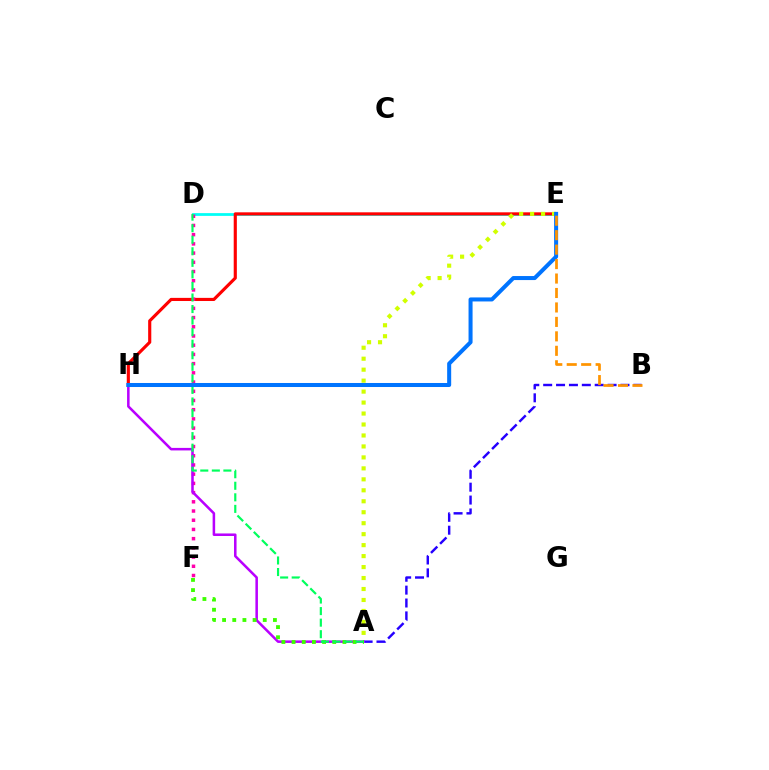{('D', 'E'): [{'color': '#00fff6', 'line_style': 'solid', 'thickness': 1.99}], ('E', 'H'): [{'color': '#ff0000', 'line_style': 'solid', 'thickness': 2.26}, {'color': '#0074ff', 'line_style': 'solid', 'thickness': 2.9}], ('A', 'B'): [{'color': '#2500ff', 'line_style': 'dashed', 'thickness': 1.75}], ('D', 'F'): [{'color': '#ff00ac', 'line_style': 'dotted', 'thickness': 2.5}], ('A', 'H'): [{'color': '#b900ff', 'line_style': 'solid', 'thickness': 1.83}], ('A', 'F'): [{'color': '#3dff00', 'line_style': 'dotted', 'thickness': 2.76}], ('A', 'D'): [{'color': '#00ff5c', 'line_style': 'dashed', 'thickness': 1.57}], ('A', 'E'): [{'color': '#d1ff00', 'line_style': 'dotted', 'thickness': 2.98}], ('B', 'E'): [{'color': '#ff9400', 'line_style': 'dashed', 'thickness': 1.96}]}